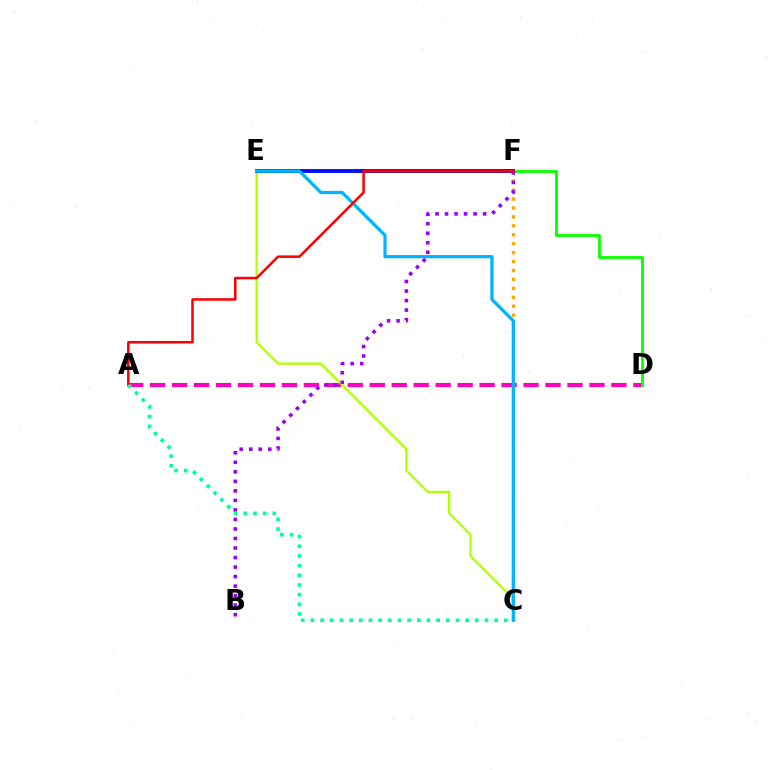{('A', 'D'): [{'color': '#ff00bd', 'line_style': 'dashed', 'thickness': 2.98}], ('C', 'F'): [{'color': '#ffa500', 'line_style': 'dotted', 'thickness': 2.43}], ('D', 'F'): [{'color': '#08ff00', 'line_style': 'solid', 'thickness': 2.02}], ('C', 'E'): [{'color': '#b3ff00', 'line_style': 'solid', 'thickness': 1.66}, {'color': '#00b5ff', 'line_style': 'solid', 'thickness': 2.33}], ('E', 'F'): [{'color': '#0010ff', 'line_style': 'solid', 'thickness': 2.81}], ('B', 'F'): [{'color': '#9b00ff', 'line_style': 'dotted', 'thickness': 2.59}], ('A', 'F'): [{'color': '#ff0000', 'line_style': 'solid', 'thickness': 1.81}], ('A', 'C'): [{'color': '#00ff9d', 'line_style': 'dotted', 'thickness': 2.63}]}